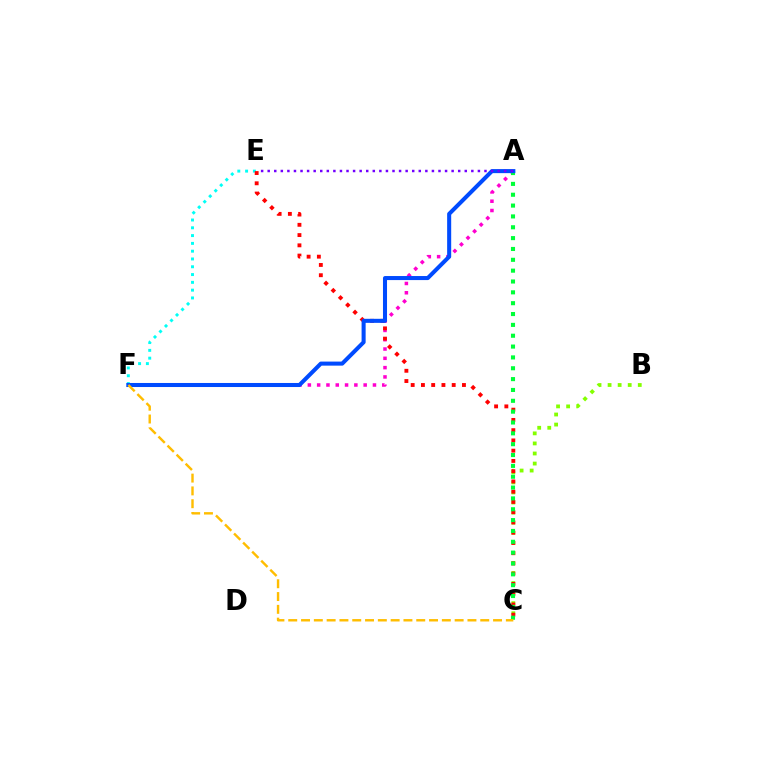{('E', 'F'): [{'color': '#00fff6', 'line_style': 'dotted', 'thickness': 2.12}], ('B', 'C'): [{'color': '#84ff00', 'line_style': 'dotted', 'thickness': 2.73}], ('A', 'F'): [{'color': '#ff00cf', 'line_style': 'dotted', 'thickness': 2.53}, {'color': '#004bff', 'line_style': 'solid', 'thickness': 2.91}], ('C', 'E'): [{'color': '#ff0000', 'line_style': 'dotted', 'thickness': 2.79}], ('A', 'C'): [{'color': '#00ff39', 'line_style': 'dotted', 'thickness': 2.95}], ('A', 'E'): [{'color': '#7200ff', 'line_style': 'dotted', 'thickness': 1.78}], ('C', 'F'): [{'color': '#ffbd00', 'line_style': 'dashed', 'thickness': 1.74}]}